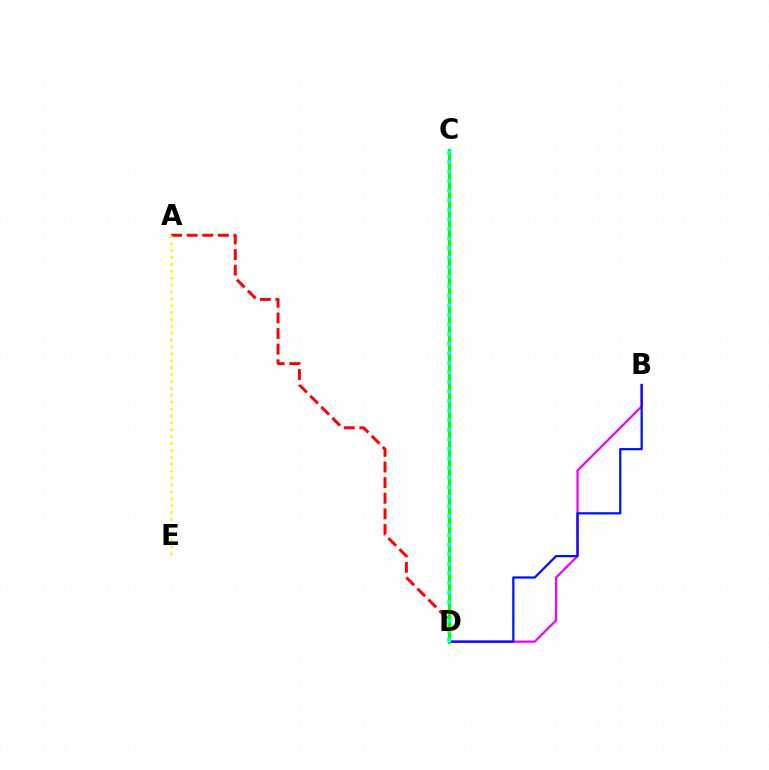{('A', 'D'): [{'color': '#ff0000', 'line_style': 'dashed', 'thickness': 2.12}], ('B', 'D'): [{'color': '#ee00ff', 'line_style': 'solid', 'thickness': 1.58}, {'color': '#0010ff', 'line_style': 'solid', 'thickness': 1.61}], ('C', 'D'): [{'color': '#08ff00', 'line_style': 'solid', 'thickness': 2.28}, {'color': '#00fff6', 'line_style': 'dotted', 'thickness': 2.6}], ('A', 'E'): [{'color': '#fcf500', 'line_style': 'dotted', 'thickness': 1.87}]}